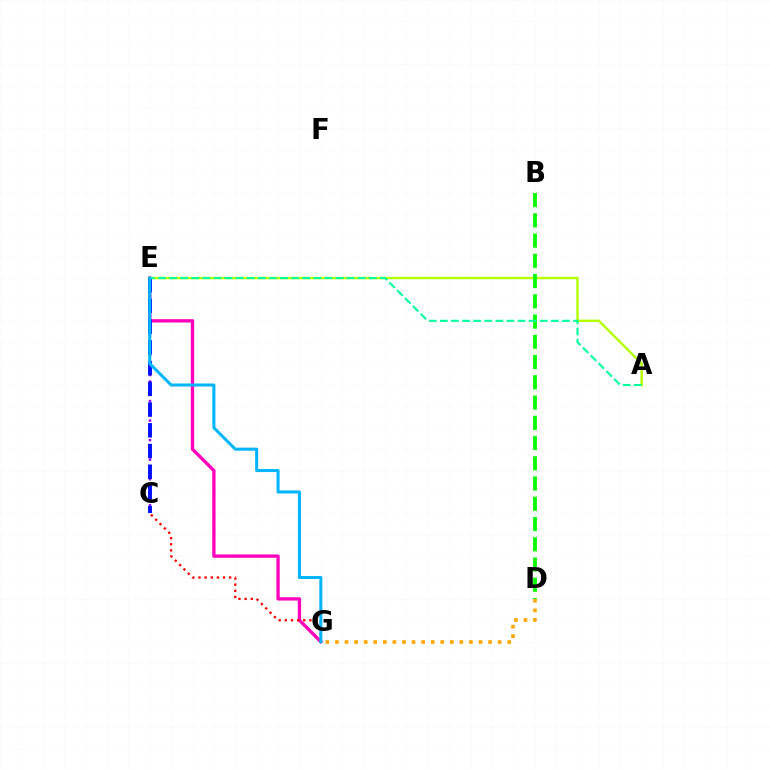{('E', 'G'): [{'color': '#ff00bd', 'line_style': 'solid', 'thickness': 2.4}, {'color': '#00b5ff', 'line_style': 'solid', 'thickness': 2.18}], ('D', 'G'): [{'color': '#ffa500', 'line_style': 'dotted', 'thickness': 2.6}], ('A', 'E'): [{'color': '#b3ff00', 'line_style': 'solid', 'thickness': 1.74}, {'color': '#00ff9d', 'line_style': 'dashed', 'thickness': 1.51}], ('B', 'D'): [{'color': '#08ff00', 'line_style': 'dashed', 'thickness': 2.75}], ('C', 'E'): [{'color': '#9b00ff', 'line_style': 'dotted', 'thickness': 1.77}, {'color': '#0010ff', 'line_style': 'dashed', 'thickness': 2.82}], ('C', 'G'): [{'color': '#ff0000', 'line_style': 'dotted', 'thickness': 1.67}]}